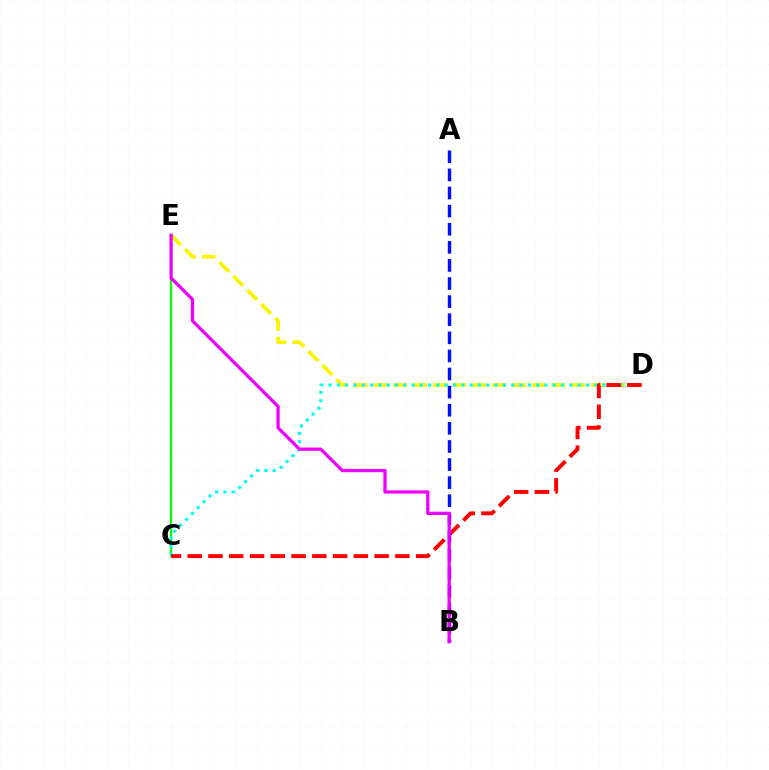{('D', 'E'): [{'color': '#fcf500', 'line_style': 'dashed', 'thickness': 2.69}], ('C', 'E'): [{'color': '#08ff00', 'line_style': 'solid', 'thickness': 1.56}], ('C', 'D'): [{'color': '#00fff6', 'line_style': 'dotted', 'thickness': 2.26}, {'color': '#ff0000', 'line_style': 'dashed', 'thickness': 2.82}], ('A', 'B'): [{'color': '#0010ff', 'line_style': 'dashed', 'thickness': 2.46}], ('B', 'E'): [{'color': '#ee00ff', 'line_style': 'solid', 'thickness': 2.34}]}